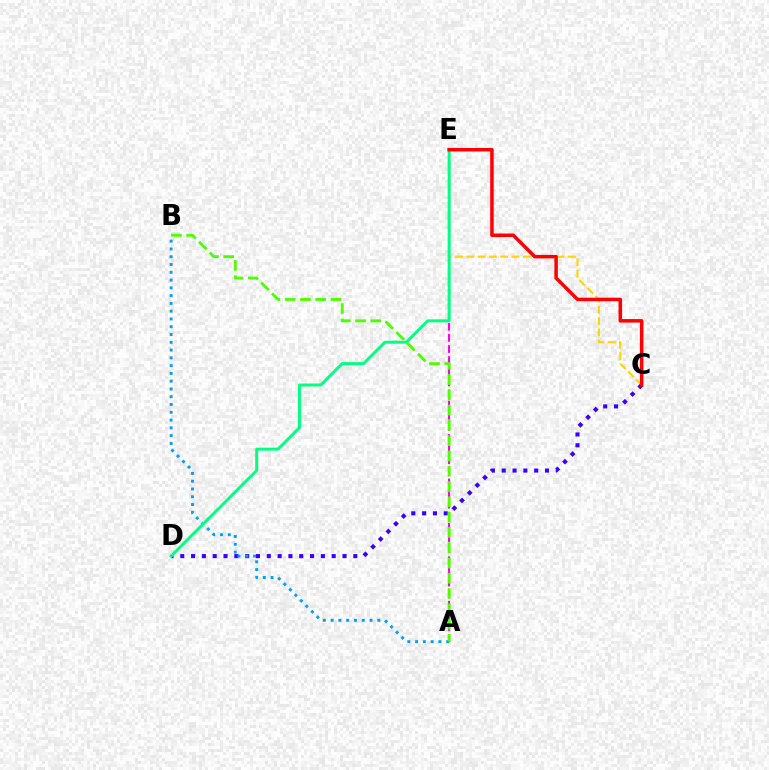{('C', 'E'): [{'color': '#ffd500', 'line_style': 'dashed', 'thickness': 1.53}, {'color': '#ff0000', 'line_style': 'solid', 'thickness': 2.52}], ('C', 'D'): [{'color': '#3700ff', 'line_style': 'dotted', 'thickness': 2.94}], ('A', 'E'): [{'color': '#ff00ed', 'line_style': 'dashed', 'thickness': 1.51}], ('A', 'B'): [{'color': '#009eff', 'line_style': 'dotted', 'thickness': 2.11}, {'color': '#4fff00', 'line_style': 'dashed', 'thickness': 2.08}], ('D', 'E'): [{'color': '#00ff86', 'line_style': 'solid', 'thickness': 2.14}]}